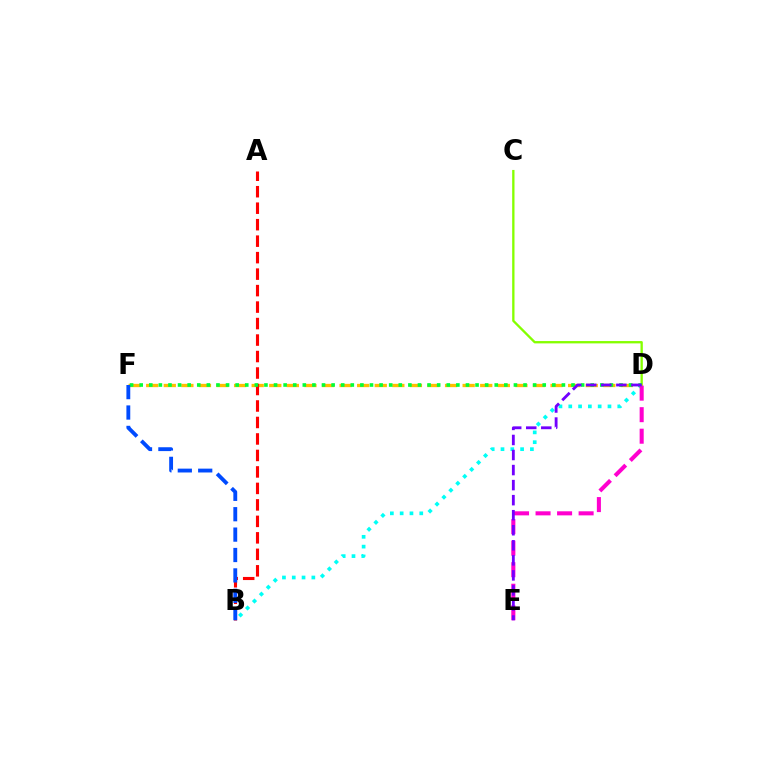{('C', 'D'): [{'color': '#84ff00', 'line_style': 'solid', 'thickness': 1.68}], ('D', 'F'): [{'color': '#ffbd00', 'line_style': 'dashed', 'thickness': 2.39}, {'color': '#00ff39', 'line_style': 'dotted', 'thickness': 2.61}], ('A', 'B'): [{'color': '#ff0000', 'line_style': 'dashed', 'thickness': 2.24}], ('B', 'D'): [{'color': '#00fff6', 'line_style': 'dotted', 'thickness': 2.66}], ('D', 'E'): [{'color': '#ff00cf', 'line_style': 'dashed', 'thickness': 2.92}, {'color': '#7200ff', 'line_style': 'dashed', 'thickness': 2.04}], ('B', 'F'): [{'color': '#004bff', 'line_style': 'dashed', 'thickness': 2.77}]}